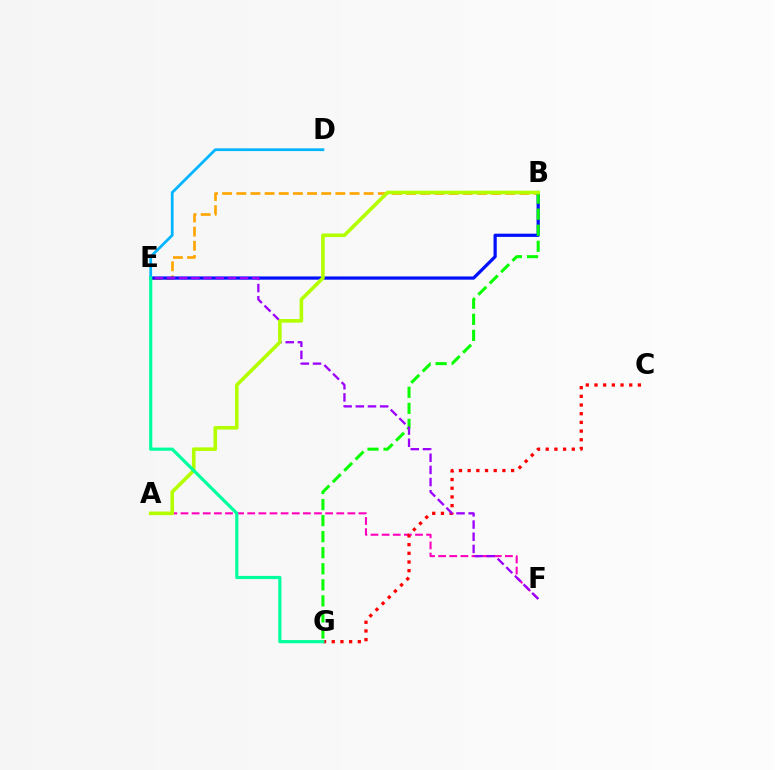{('A', 'F'): [{'color': '#ff00bd', 'line_style': 'dashed', 'thickness': 1.51}], ('B', 'E'): [{'color': '#ffa500', 'line_style': 'dashed', 'thickness': 1.92}, {'color': '#0010ff', 'line_style': 'solid', 'thickness': 2.32}], ('B', 'G'): [{'color': '#08ff00', 'line_style': 'dashed', 'thickness': 2.18}], ('C', 'G'): [{'color': '#ff0000', 'line_style': 'dotted', 'thickness': 2.36}], ('D', 'E'): [{'color': '#00b5ff', 'line_style': 'solid', 'thickness': 1.98}], ('E', 'F'): [{'color': '#9b00ff', 'line_style': 'dashed', 'thickness': 1.65}], ('A', 'B'): [{'color': '#b3ff00', 'line_style': 'solid', 'thickness': 2.59}], ('E', 'G'): [{'color': '#00ff9d', 'line_style': 'solid', 'thickness': 2.28}]}